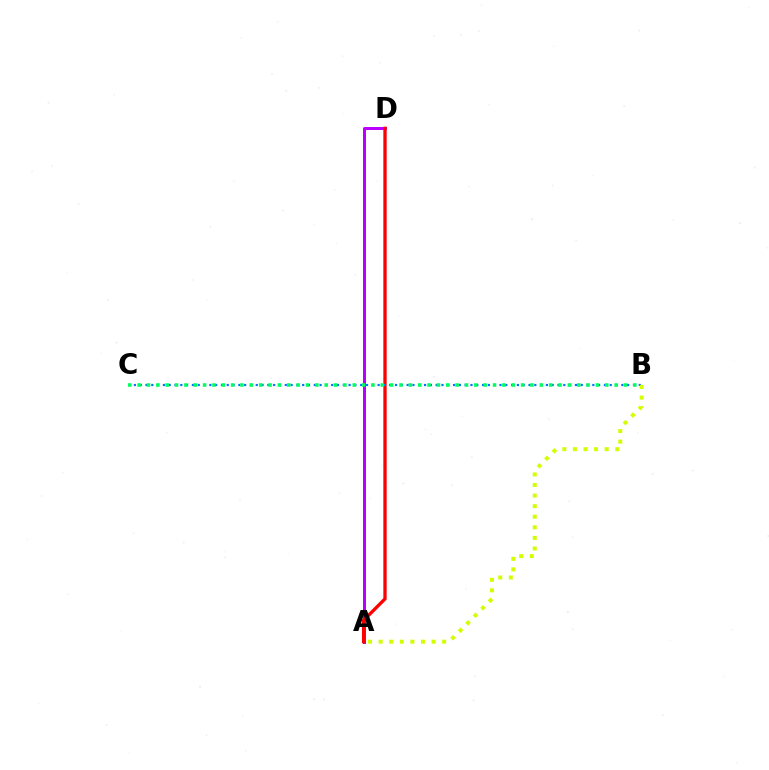{('A', 'D'): [{'color': '#b900ff', 'line_style': 'solid', 'thickness': 2.16}, {'color': '#ff0000', 'line_style': 'solid', 'thickness': 2.39}], ('B', 'C'): [{'color': '#0074ff', 'line_style': 'dotted', 'thickness': 1.58}, {'color': '#00ff5c', 'line_style': 'dotted', 'thickness': 2.54}], ('A', 'B'): [{'color': '#d1ff00', 'line_style': 'dotted', 'thickness': 2.87}]}